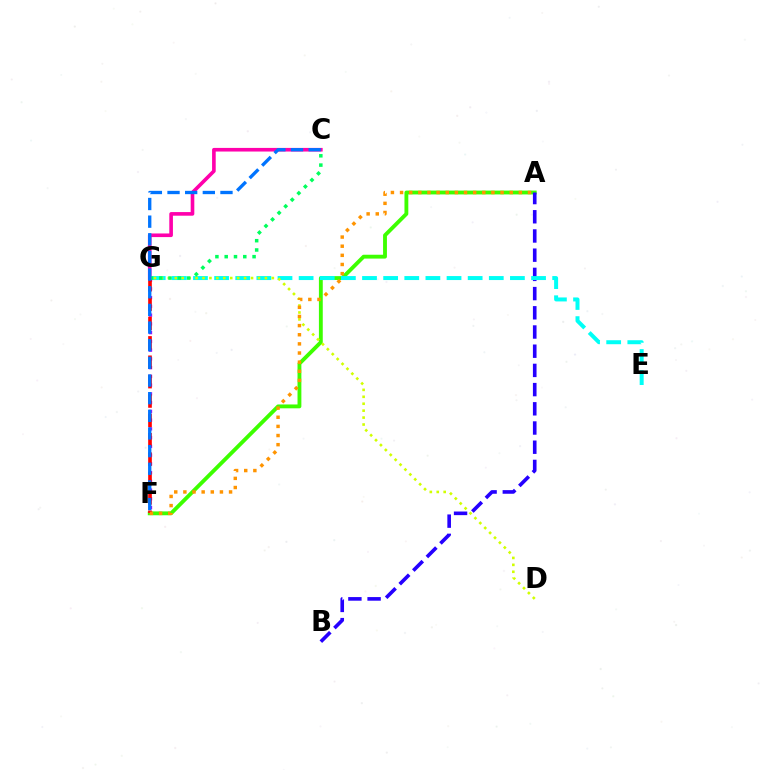{('A', 'F'): [{'color': '#3dff00', 'line_style': 'solid', 'thickness': 2.77}, {'color': '#ff9400', 'line_style': 'dotted', 'thickness': 2.48}], ('F', 'G'): [{'color': '#b900ff', 'line_style': 'dotted', 'thickness': 2.38}, {'color': '#ff0000', 'line_style': 'dashed', 'thickness': 2.63}], ('A', 'B'): [{'color': '#2500ff', 'line_style': 'dashed', 'thickness': 2.61}], ('E', 'G'): [{'color': '#00fff6', 'line_style': 'dashed', 'thickness': 2.87}], ('D', 'G'): [{'color': '#d1ff00', 'line_style': 'dotted', 'thickness': 1.88}], ('C', 'G'): [{'color': '#ff00ac', 'line_style': 'solid', 'thickness': 2.61}, {'color': '#00ff5c', 'line_style': 'dotted', 'thickness': 2.52}], ('C', 'F'): [{'color': '#0074ff', 'line_style': 'dashed', 'thickness': 2.4}]}